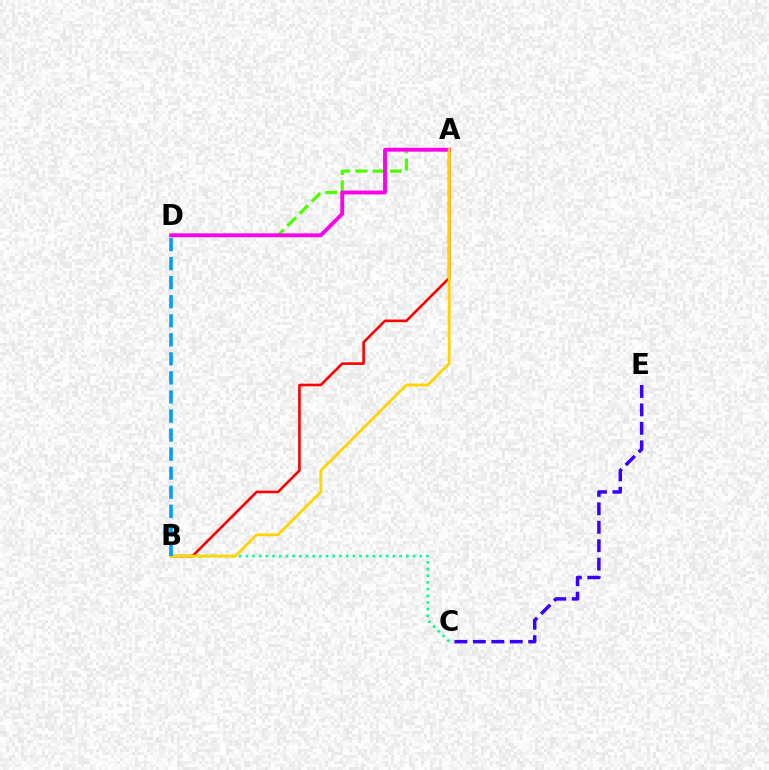{('A', 'D'): [{'color': '#4fff00', 'line_style': 'dashed', 'thickness': 2.34}, {'color': '#ff00ed', 'line_style': 'solid', 'thickness': 2.77}], ('A', 'B'): [{'color': '#ff0000', 'line_style': 'solid', 'thickness': 1.89}, {'color': '#ffd500', 'line_style': 'solid', 'thickness': 2.05}], ('C', 'E'): [{'color': '#3700ff', 'line_style': 'dashed', 'thickness': 2.51}], ('B', 'C'): [{'color': '#00ff86', 'line_style': 'dotted', 'thickness': 1.82}], ('B', 'D'): [{'color': '#009eff', 'line_style': 'dashed', 'thickness': 2.59}]}